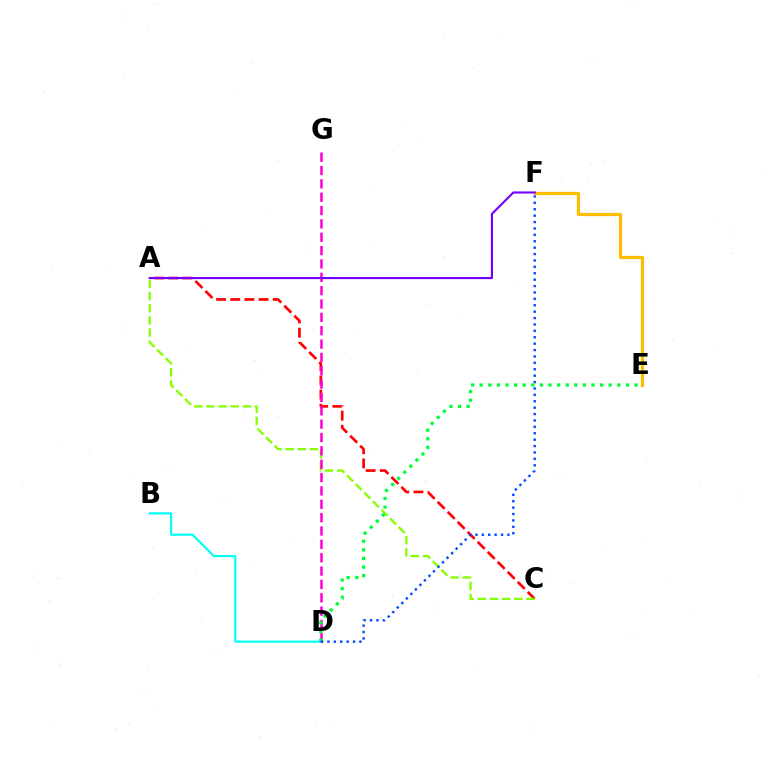{('A', 'C'): [{'color': '#ff0000', 'line_style': 'dashed', 'thickness': 1.92}, {'color': '#84ff00', 'line_style': 'dashed', 'thickness': 1.65}], ('E', 'F'): [{'color': '#ffbd00', 'line_style': 'solid', 'thickness': 2.3}], ('B', 'D'): [{'color': '#00fff6', 'line_style': 'solid', 'thickness': 1.55}], ('D', 'G'): [{'color': '#ff00cf', 'line_style': 'dashed', 'thickness': 1.81}], ('D', 'E'): [{'color': '#00ff39', 'line_style': 'dotted', 'thickness': 2.34}], ('D', 'F'): [{'color': '#004bff', 'line_style': 'dotted', 'thickness': 1.74}], ('A', 'F'): [{'color': '#7200ff', 'line_style': 'solid', 'thickness': 1.53}]}